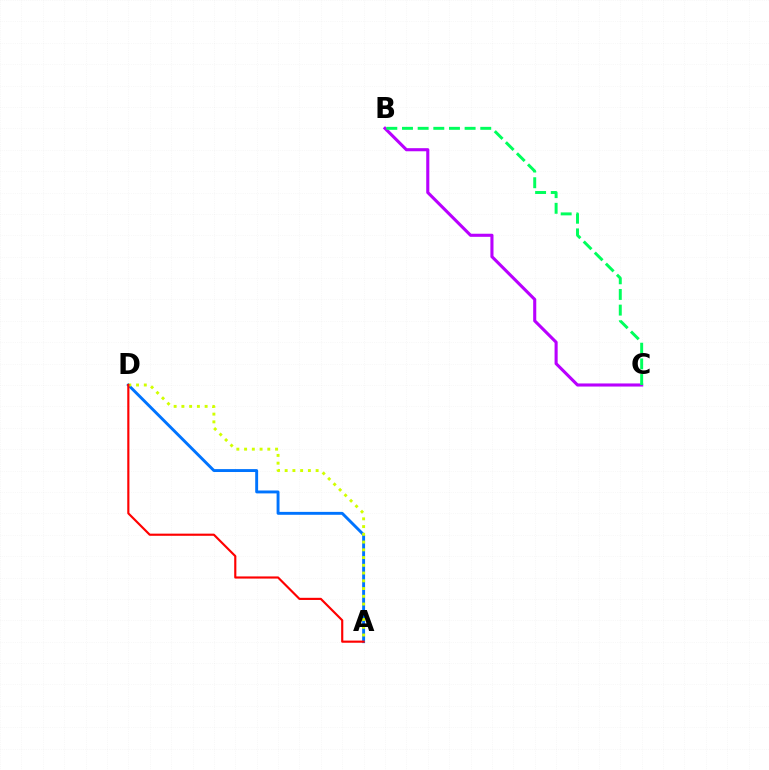{('B', 'C'): [{'color': '#b900ff', 'line_style': 'solid', 'thickness': 2.23}, {'color': '#00ff5c', 'line_style': 'dashed', 'thickness': 2.13}], ('A', 'D'): [{'color': '#0074ff', 'line_style': 'solid', 'thickness': 2.09}, {'color': '#d1ff00', 'line_style': 'dotted', 'thickness': 2.1}, {'color': '#ff0000', 'line_style': 'solid', 'thickness': 1.55}]}